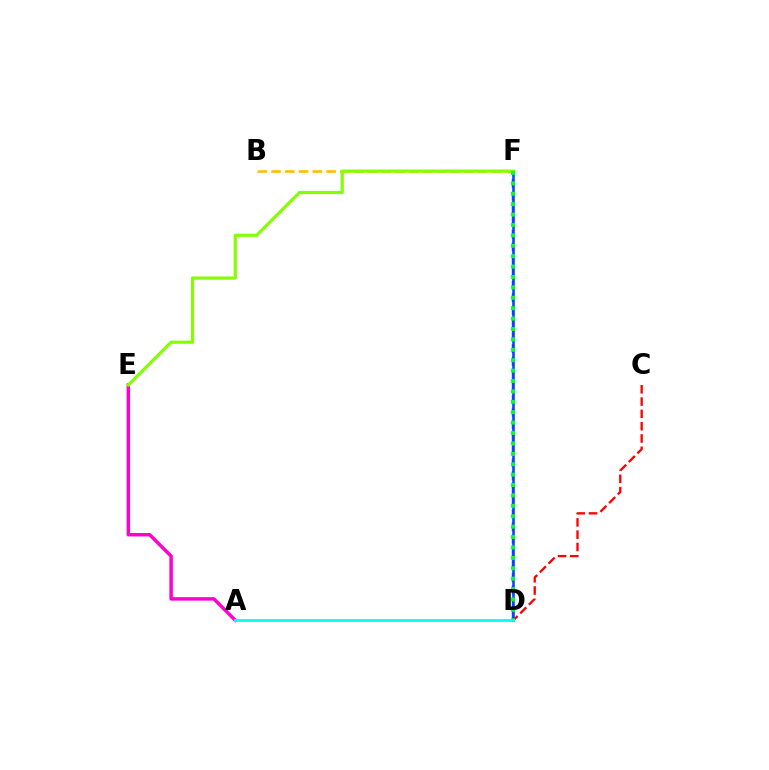{('D', 'F'): [{'color': '#7200ff', 'line_style': 'dashed', 'thickness': 1.73}, {'color': '#004bff', 'line_style': 'solid', 'thickness': 1.88}, {'color': '#00ff39', 'line_style': 'dotted', 'thickness': 2.83}], ('C', 'D'): [{'color': '#ff0000', 'line_style': 'dashed', 'thickness': 1.67}], ('A', 'E'): [{'color': '#ff00cf', 'line_style': 'solid', 'thickness': 2.48}], ('B', 'F'): [{'color': '#ffbd00', 'line_style': 'dashed', 'thickness': 1.87}], ('E', 'F'): [{'color': '#84ff00', 'line_style': 'solid', 'thickness': 2.27}], ('A', 'D'): [{'color': '#00fff6', 'line_style': 'solid', 'thickness': 2.0}]}